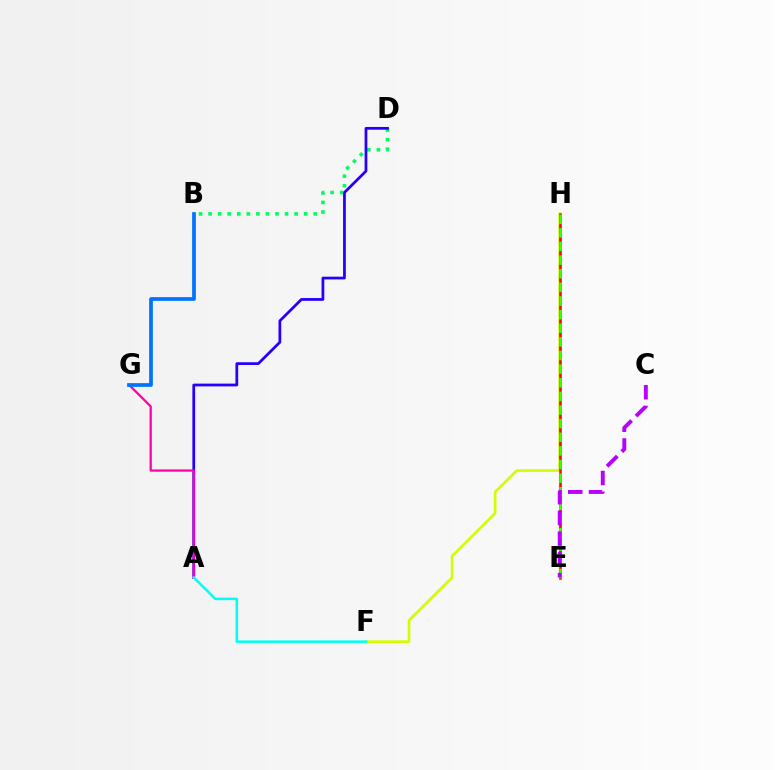{('B', 'D'): [{'color': '#00ff5c', 'line_style': 'dotted', 'thickness': 2.6}], ('A', 'D'): [{'color': '#2500ff', 'line_style': 'solid', 'thickness': 1.98}], ('A', 'G'): [{'color': '#ff00ac', 'line_style': 'solid', 'thickness': 1.64}], ('F', 'H'): [{'color': '#d1ff00', 'line_style': 'solid', 'thickness': 1.91}], ('E', 'H'): [{'color': '#ff9400', 'line_style': 'dashed', 'thickness': 1.6}, {'color': '#ff0000', 'line_style': 'solid', 'thickness': 1.82}, {'color': '#3dff00', 'line_style': 'dashed', 'thickness': 1.85}], ('C', 'E'): [{'color': '#b900ff', 'line_style': 'dashed', 'thickness': 2.82}], ('A', 'F'): [{'color': '#00fff6', 'line_style': 'solid', 'thickness': 1.83}], ('B', 'G'): [{'color': '#0074ff', 'line_style': 'solid', 'thickness': 2.69}]}